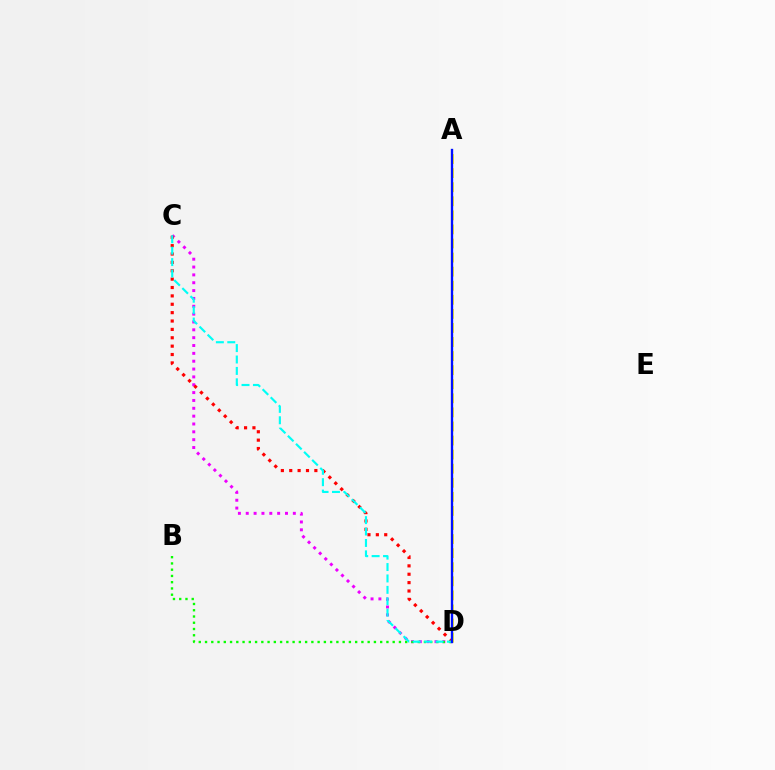{('C', 'D'): [{'color': '#ee00ff', 'line_style': 'dotted', 'thickness': 2.13}, {'color': '#ff0000', 'line_style': 'dotted', 'thickness': 2.28}, {'color': '#00fff6', 'line_style': 'dashed', 'thickness': 1.55}], ('A', 'D'): [{'color': '#fcf500', 'line_style': 'dashed', 'thickness': 1.91}, {'color': '#0010ff', 'line_style': 'solid', 'thickness': 1.69}], ('B', 'D'): [{'color': '#08ff00', 'line_style': 'dotted', 'thickness': 1.7}]}